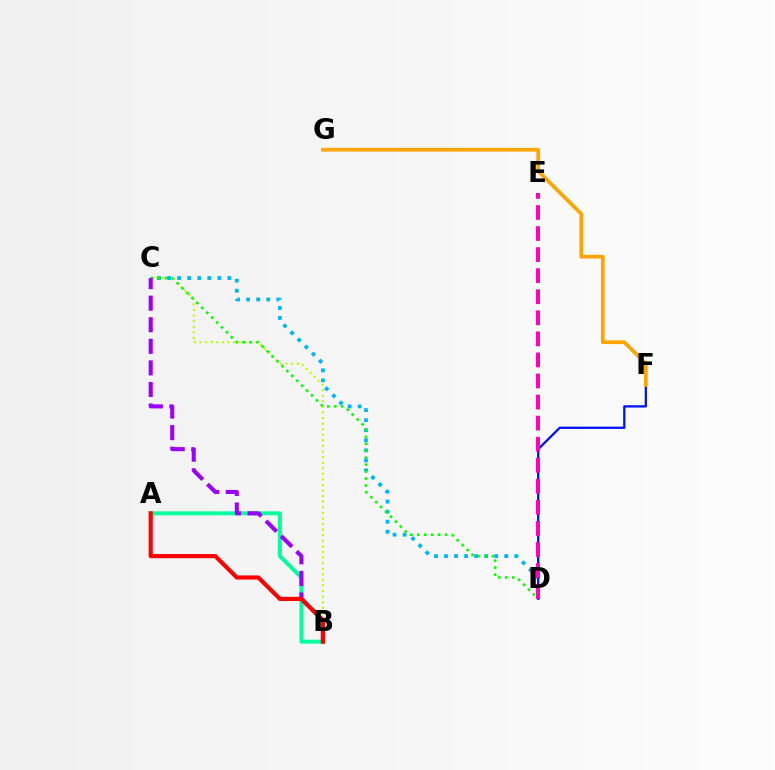{('B', 'C'): [{'color': '#b3ff00', 'line_style': 'dotted', 'thickness': 1.52}, {'color': '#9b00ff', 'line_style': 'dashed', 'thickness': 2.93}], ('C', 'D'): [{'color': '#00b5ff', 'line_style': 'dotted', 'thickness': 2.73}, {'color': '#08ff00', 'line_style': 'dotted', 'thickness': 1.89}], ('D', 'F'): [{'color': '#0010ff', 'line_style': 'solid', 'thickness': 1.63}], ('A', 'B'): [{'color': '#00ff9d', 'line_style': 'solid', 'thickness': 2.84}, {'color': '#ff0000', 'line_style': 'solid', 'thickness': 3.0}], ('D', 'E'): [{'color': '#ff00bd', 'line_style': 'dashed', 'thickness': 2.86}], ('F', 'G'): [{'color': '#ffa500', 'line_style': 'solid', 'thickness': 2.69}]}